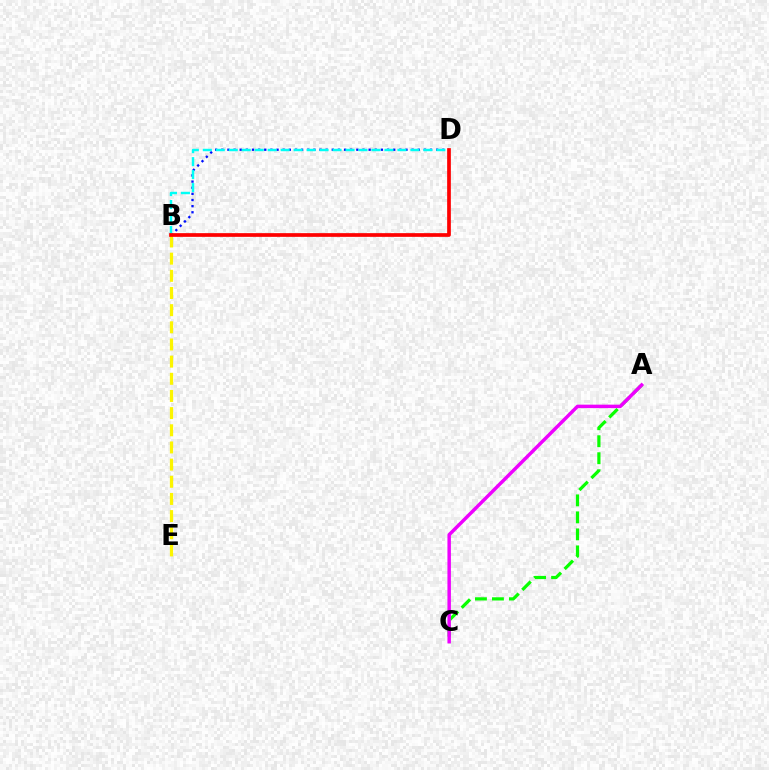{('B', 'E'): [{'color': '#fcf500', 'line_style': 'dashed', 'thickness': 2.33}], ('A', 'C'): [{'color': '#08ff00', 'line_style': 'dashed', 'thickness': 2.31}, {'color': '#ee00ff', 'line_style': 'solid', 'thickness': 2.49}], ('B', 'D'): [{'color': '#0010ff', 'line_style': 'dotted', 'thickness': 1.67}, {'color': '#00fff6', 'line_style': 'dashed', 'thickness': 1.76}, {'color': '#ff0000', 'line_style': 'solid', 'thickness': 2.67}]}